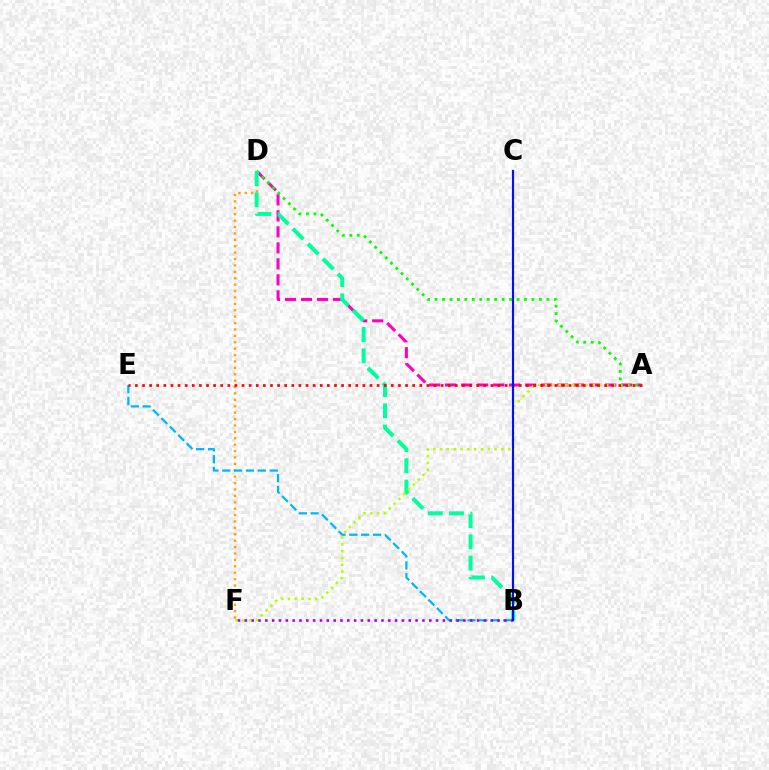{('D', 'F'): [{'color': '#ffa500', 'line_style': 'dotted', 'thickness': 1.74}], ('B', 'E'): [{'color': '#00b5ff', 'line_style': 'dashed', 'thickness': 1.61}], ('A', 'D'): [{'color': '#ff00bd', 'line_style': 'dashed', 'thickness': 2.17}, {'color': '#08ff00', 'line_style': 'dotted', 'thickness': 2.03}], ('B', 'D'): [{'color': '#00ff9d', 'line_style': 'dashed', 'thickness': 2.89}], ('A', 'F'): [{'color': '#b3ff00', 'line_style': 'dotted', 'thickness': 1.85}], ('A', 'E'): [{'color': '#ff0000', 'line_style': 'dotted', 'thickness': 1.93}], ('B', 'F'): [{'color': '#9b00ff', 'line_style': 'dotted', 'thickness': 1.86}], ('B', 'C'): [{'color': '#0010ff', 'line_style': 'solid', 'thickness': 1.55}]}